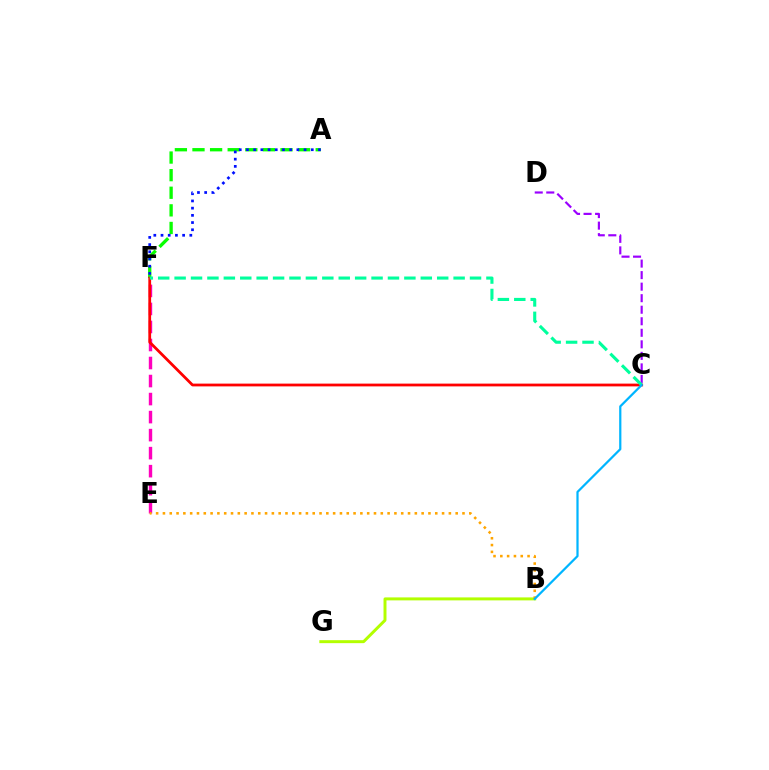{('C', 'D'): [{'color': '#9b00ff', 'line_style': 'dashed', 'thickness': 1.57}], ('E', 'F'): [{'color': '#ff00bd', 'line_style': 'dashed', 'thickness': 2.45}], ('A', 'F'): [{'color': '#08ff00', 'line_style': 'dashed', 'thickness': 2.39}, {'color': '#0010ff', 'line_style': 'dotted', 'thickness': 1.96}], ('B', 'G'): [{'color': '#b3ff00', 'line_style': 'solid', 'thickness': 2.14}], ('C', 'F'): [{'color': '#ff0000', 'line_style': 'solid', 'thickness': 2.0}, {'color': '#00ff9d', 'line_style': 'dashed', 'thickness': 2.23}], ('B', 'E'): [{'color': '#ffa500', 'line_style': 'dotted', 'thickness': 1.85}], ('B', 'C'): [{'color': '#00b5ff', 'line_style': 'solid', 'thickness': 1.6}]}